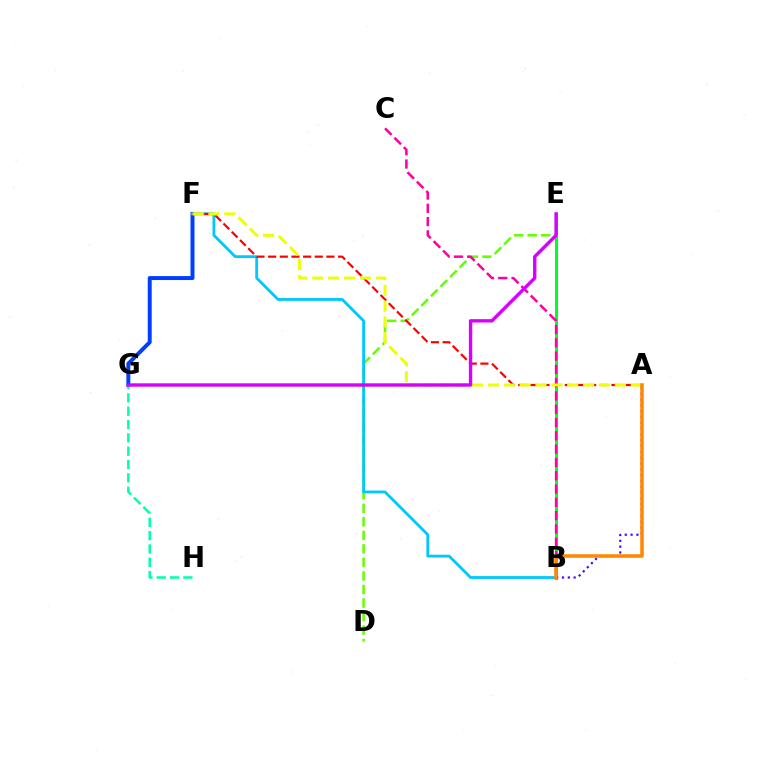{('F', 'G'): [{'color': '#003fff', 'line_style': 'solid', 'thickness': 2.85}], ('B', 'E'): [{'color': '#00ff27', 'line_style': 'solid', 'thickness': 2.16}], ('D', 'E'): [{'color': '#66ff00', 'line_style': 'dashed', 'thickness': 1.84}], ('B', 'F'): [{'color': '#00c7ff', 'line_style': 'solid', 'thickness': 2.02}], ('A', 'B'): [{'color': '#4f00ff', 'line_style': 'dotted', 'thickness': 1.58}, {'color': '#ff8800', 'line_style': 'solid', 'thickness': 2.53}], ('B', 'C'): [{'color': '#ff00a0', 'line_style': 'dashed', 'thickness': 1.81}], ('A', 'F'): [{'color': '#ff0000', 'line_style': 'dashed', 'thickness': 1.58}, {'color': '#eeff00', 'line_style': 'dashed', 'thickness': 2.16}], ('G', 'H'): [{'color': '#00ffaf', 'line_style': 'dashed', 'thickness': 1.81}], ('E', 'G'): [{'color': '#d600ff', 'line_style': 'solid', 'thickness': 2.43}]}